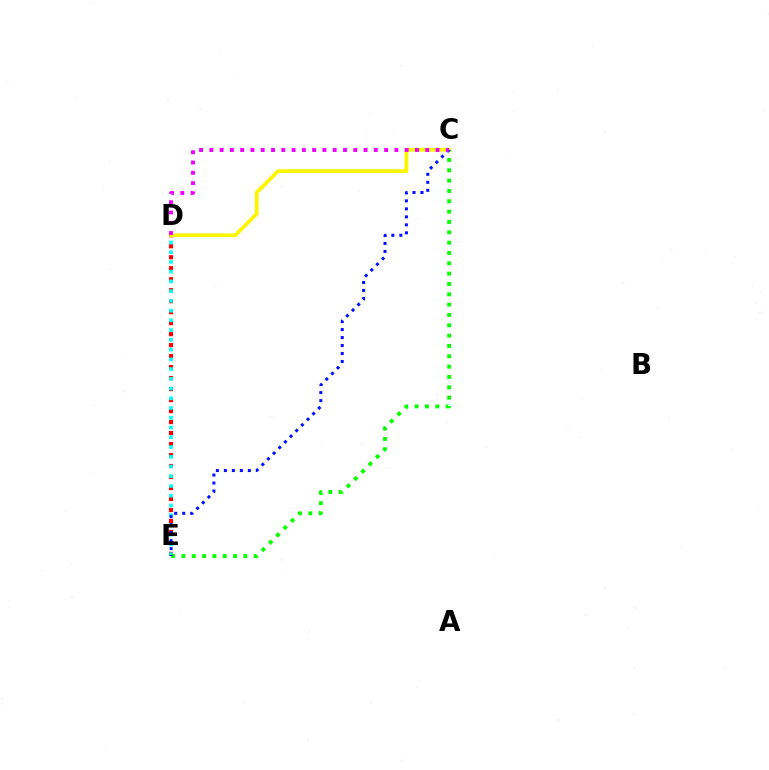{('D', 'E'): [{'color': '#ff0000', 'line_style': 'dotted', 'thickness': 2.99}, {'color': '#00fff6', 'line_style': 'dotted', 'thickness': 2.65}], ('C', 'D'): [{'color': '#fcf500', 'line_style': 'solid', 'thickness': 2.73}, {'color': '#ee00ff', 'line_style': 'dotted', 'thickness': 2.79}], ('C', 'E'): [{'color': '#08ff00', 'line_style': 'dotted', 'thickness': 2.81}, {'color': '#0010ff', 'line_style': 'dotted', 'thickness': 2.17}]}